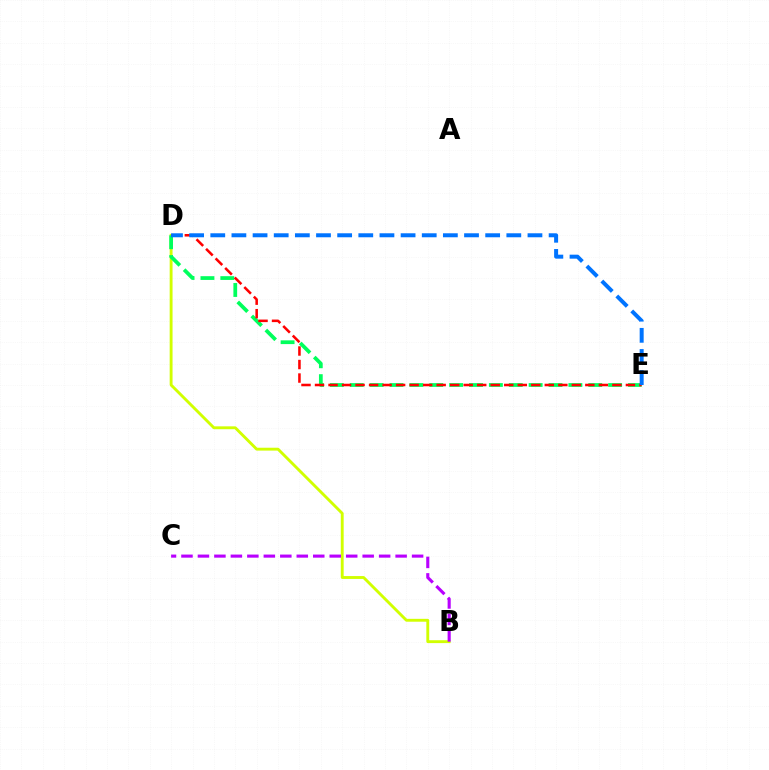{('B', 'D'): [{'color': '#d1ff00', 'line_style': 'solid', 'thickness': 2.07}], ('D', 'E'): [{'color': '#00ff5c', 'line_style': 'dashed', 'thickness': 2.7}, {'color': '#ff0000', 'line_style': 'dashed', 'thickness': 1.84}, {'color': '#0074ff', 'line_style': 'dashed', 'thickness': 2.87}], ('B', 'C'): [{'color': '#b900ff', 'line_style': 'dashed', 'thickness': 2.24}]}